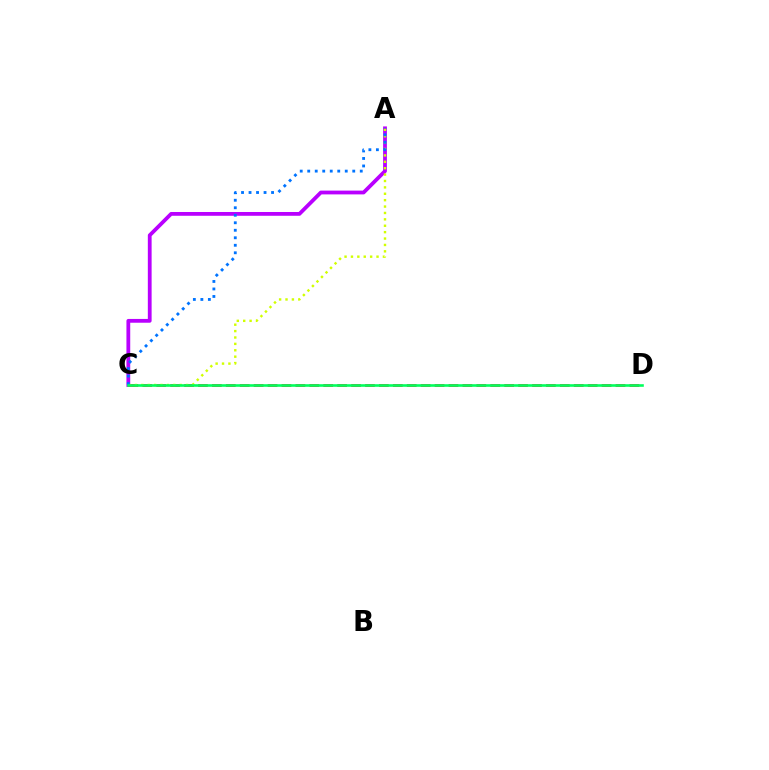{('A', 'C'): [{'color': '#b900ff', 'line_style': 'solid', 'thickness': 2.73}, {'color': '#d1ff00', 'line_style': 'dotted', 'thickness': 1.74}, {'color': '#0074ff', 'line_style': 'dotted', 'thickness': 2.04}], ('C', 'D'): [{'color': '#ff0000', 'line_style': 'dashed', 'thickness': 1.89}, {'color': '#00ff5c', 'line_style': 'solid', 'thickness': 1.87}]}